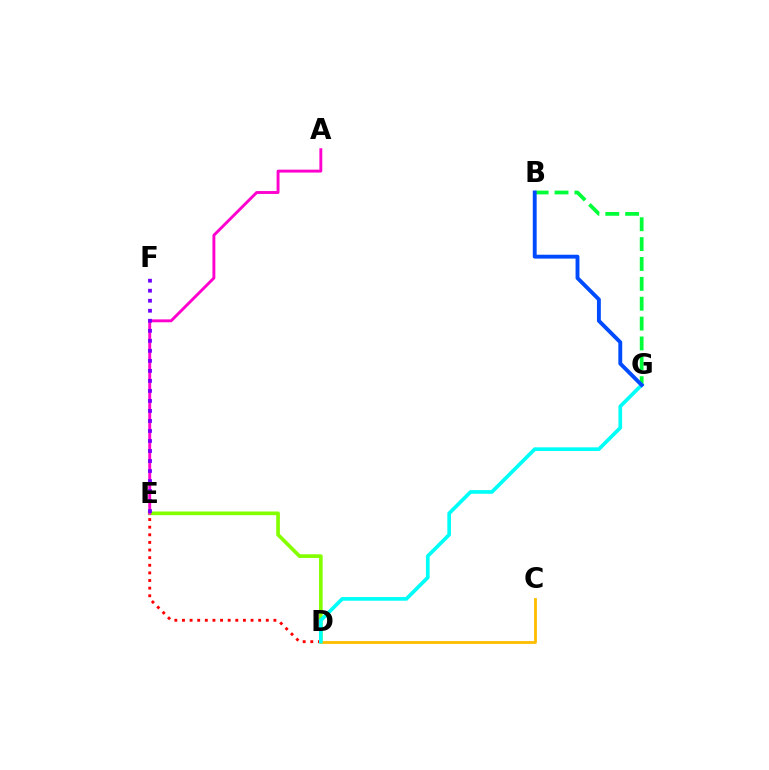{('D', 'E'): [{'color': '#84ff00', 'line_style': 'solid', 'thickness': 2.64}, {'color': '#ff0000', 'line_style': 'dotted', 'thickness': 2.07}], ('A', 'E'): [{'color': '#ff00cf', 'line_style': 'solid', 'thickness': 2.09}], ('E', 'F'): [{'color': '#7200ff', 'line_style': 'dotted', 'thickness': 2.72}], ('C', 'D'): [{'color': '#ffbd00', 'line_style': 'solid', 'thickness': 2.02}], ('B', 'G'): [{'color': '#00ff39', 'line_style': 'dashed', 'thickness': 2.7}, {'color': '#004bff', 'line_style': 'solid', 'thickness': 2.8}], ('D', 'G'): [{'color': '#00fff6', 'line_style': 'solid', 'thickness': 2.65}]}